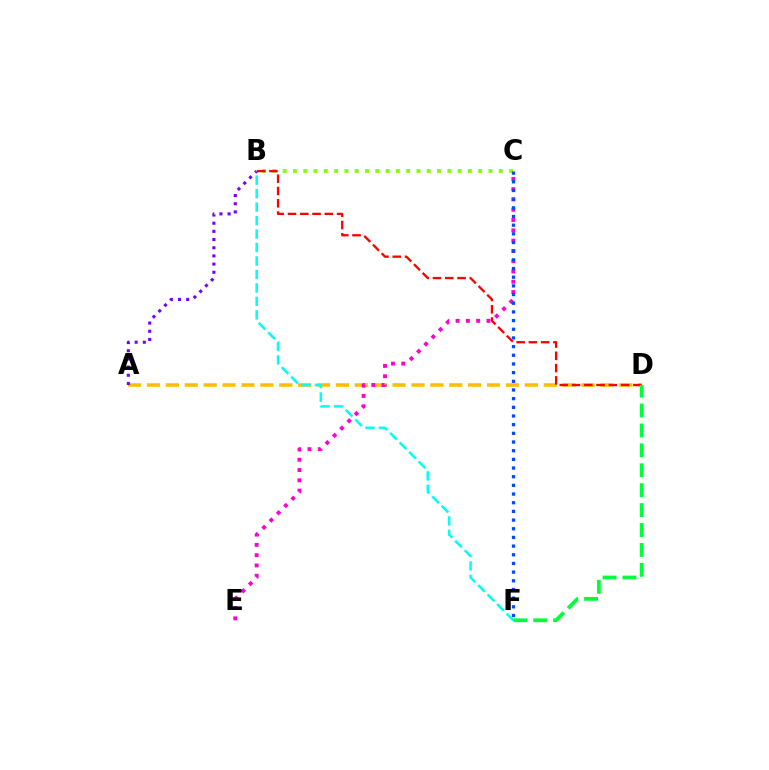{('A', 'D'): [{'color': '#ffbd00', 'line_style': 'dashed', 'thickness': 2.57}], ('A', 'B'): [{'color': '#7200ff', 'line_style': 'dotted', 'thickness': 2.22}], ('B', 'F'): [{'color': '#00fff6', 'line_style': 'dashed', 'thickness': 1.83}], ('C', 'E'): [{'color': '#ff00cf', 'line_style': 'dotted', 'thickness': 2.8}], ('B', 'C'): [{'color': '#84ff00', 'line_style': 'dotted', 'thickness': 2.8}], ('B', 'D'): [{'color': '#ff0000', 'line_style': 'dashed', 'thickness': 1.67}], ('D', 'F'): [{'color': '#00ff39', 'line_style': 'dashed', 'thickness': 2.71}], ('C', 'F'): [{'color': '#004bff', 'line_style': 'dotted', 'thickness': 2.36}]}